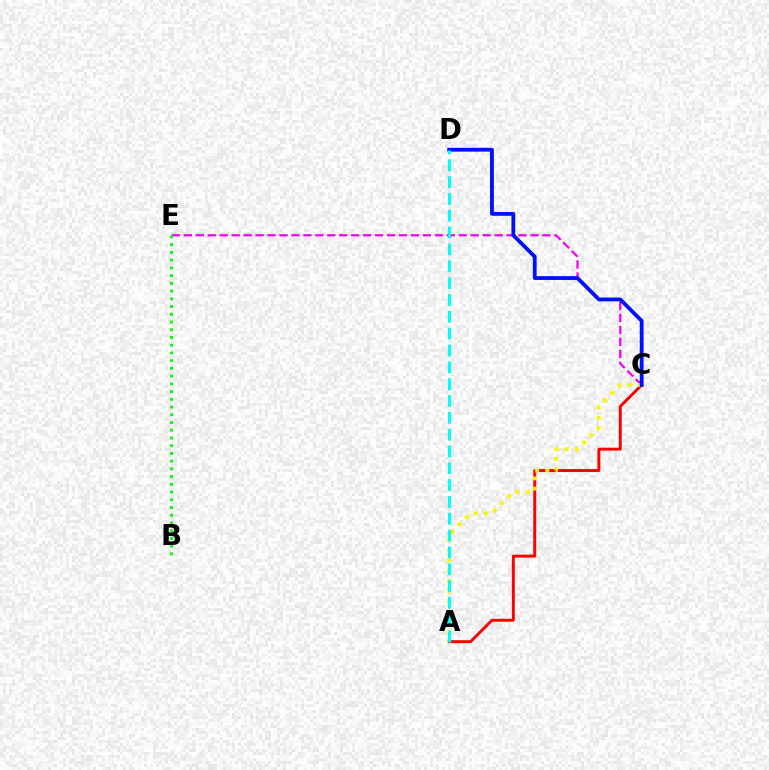{('A', 'C'): [{'color': '#ff0000', 'line_style': 'solid', 'thickness': 2.11}, {'color': '#fcf500', 'line_style': 'dotted', 'thickness': 2.77}], ('C', 'E'): [{'color': '#ee00ff', 'line_style': 'dashed', 'thickness': 1.62}], ('C', 'D'): [{'color': '#0010ff', 'line_style': 'solid', 'thickness': 2.75}], ('A', 'D'): [{'color': '#00fff6', 'line_style': 'dashed', 'thickness': 2.29}], ('B', 'E'): [{'color': '#08ff00', 'line_style': 'dotted', 'thickness': 2.1}]}